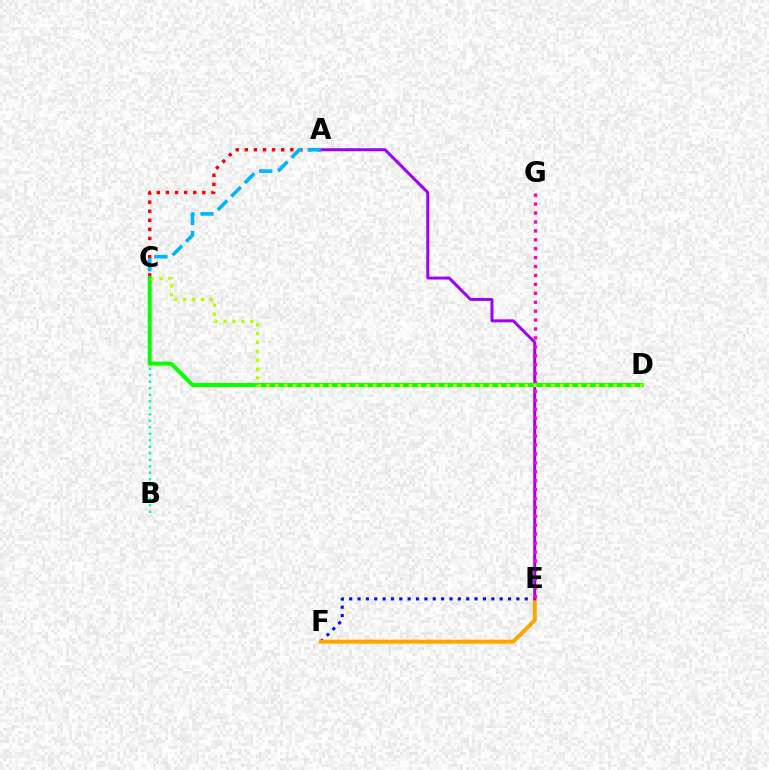{('E', 'F'): [{'color': '#0010ff', 'line_style': 'dotted', 'thickness': 2.27}, {'color': '#ffa500', 'line_style': 'solid', 'thickness': 2.88}], ('B', 'C'): [{'color': '#00ff9d', 'line_style': 'dotted', 'thickness': 1.77}], ('A', 'E'): [{'color': '#9b00ff', 'line_style': 'solid', 'thickness': 2.14}], ('A', 'C'): [{'color': '#ff0000', 'line_style': 'dotted', 'thickness': 2.47}, {'color': '#00b5ff', 'line_style': 'dashed', 'thickness': 2.6}], ('E', 'G'): [{'color': '#ff00bd', 'line_style': 'dotted', 'thickness': 2.42}], ('C', 'D'): [{'color': '#08ff00', 'line_style': 'solid', 'thickness': 2.88}, {'color': '#b3ff00', 'line_style': 'dotted', 'thickness': 2.42}]}